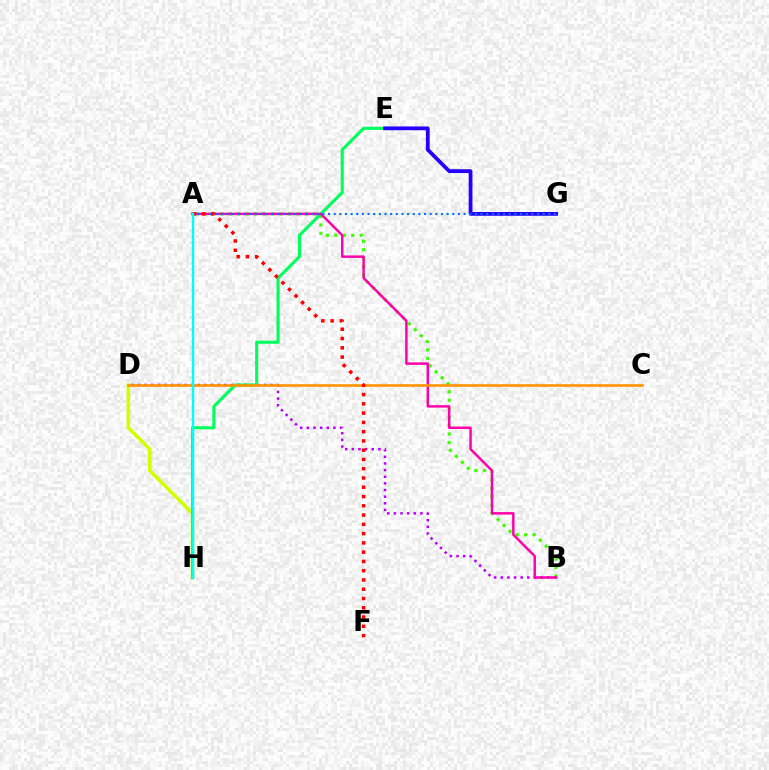{('A', 'B'): [{'color': '#3dff00', 'line_style': 'dotted', 'thickness': 2.3}, {'color': '#ff00ac', 'line_style': 'solid', 'thickness': 1.77}], ('D', 'H'): [{'color': '#d1ff00', 'line_style': 'solid', 'thickness': 2.57}], ('B', 'D'): [{'color': '#b900ff', 'line_style': 'dotted', 'thickness': 1.8}], ('E', 'H'): [{'color': '#00ff5c', 'line_style': 'solid', 'thickness': 2.22}], ('E', 'G'): [{'color': '#2500ff', 'line_style': 'solid', 'thickness': 2.72}], ('A', 'G'): [{'color': '#0074ff', 'line_style': 'dotted', 'thickness': 1.53}], ('C', 'D'): [{'color': '#ff9400', 'line_style': 'solid', 'thickness': 1.91}], ('A', 'F'): [{'color': '#ff0000', 'line_style': 'dotted', 'thickness': 2.52}], ('A', 'H'): [{'color': '#00fff6', 'line_style': 'solid', 'thickness': 1.78}]}